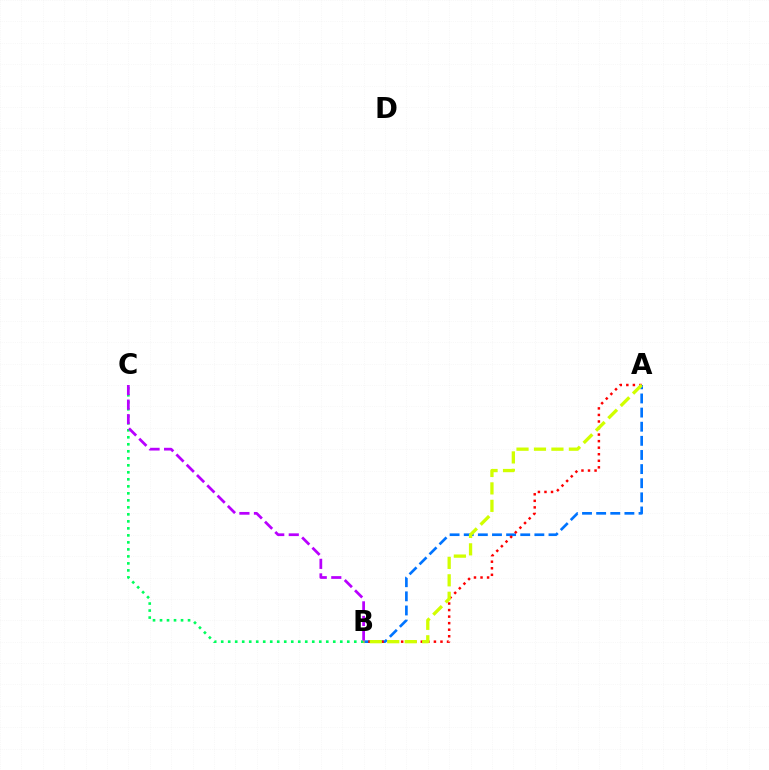{('A', 'B'): [{'color': '#0074ff', 'line_style': 'dashed', 'thickness': 1.92}, {'color': '#ff0000', 'line_style': 'dotted', 'thickness': 1.78}, {'color': '#d1ff00', 'line_style': 'dashed', 'thickness': 2.37}], ('B', 'C'): [{'color': '#00ff5c', 'line_style': 'dotted', 'thickness': 1.9}, {'color': '#b900ff', 'line_style': 'dashed', 'thickness': 1.98}]}